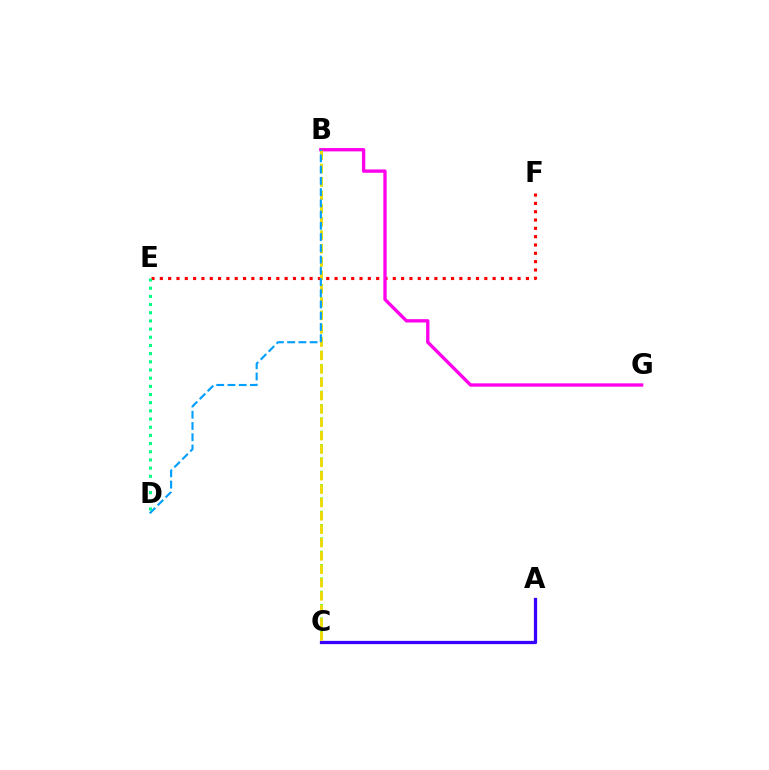{('E', 'F'): [{'color': '#ff0000', 'line_style': 'dotted', 'thickness': 2.26}], ('B', 'G'): [{'color': '#ff00ed', 'line_style': 'solid', 'thickness': 2.4}], ('B', 'C'): [{'color': '#4fff00', 'line_style': 'dashed', 'thickness': 1.81}, {'color': '#ffd500', 'line_style': 'dashed', 'thickness': 1.82}], ('A', 'C'): [{'color': '#3700ff', 'line_style': 'solid', 'thickness': 2.34}], ('B', 'D'): [{'color': '#009eff', 'line_style': 'dashed', 'thickness': 1.53}], ('D', 'E'): [{'color': '#00ff86', 'line_style': 'dotted', 'thickness': 2.22}]}